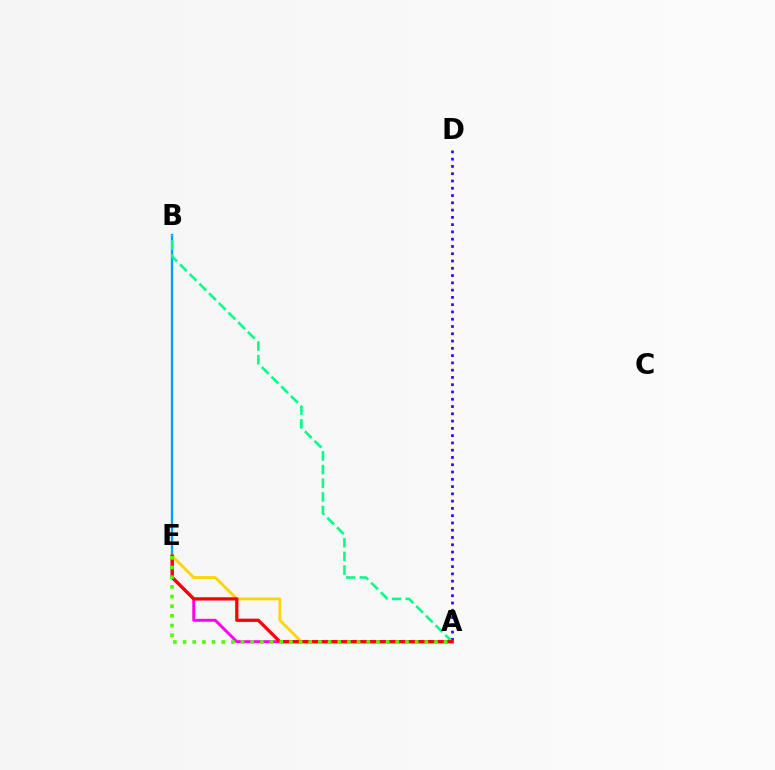{('A', 'E'): [{'color': '#ff00ed', 'line_style': 'solid', 'thickness': 2.12}, {'color': '#ffd500', 'line_style': 'solid', 'thickness': 2.04}, {'color': '#ff0000', 'line_style': 'solid', 'thickness': 2.34}, {'color': '#4fff00', 'line_style': 'dotted', 'thickness': 2.63}], ('A', 'D'): [{'color': '#3700ff', 'line_style': 'dotted', 'thickness': 1.98}], ('B', 'E'): [{'color': '#009eff', 'line_style': 'solid', 'thickness': 1.67}], ('A', 'B'): [{'color': '#00ff86', 'line_style': 'dashed', 'thickness': 1.86}]}